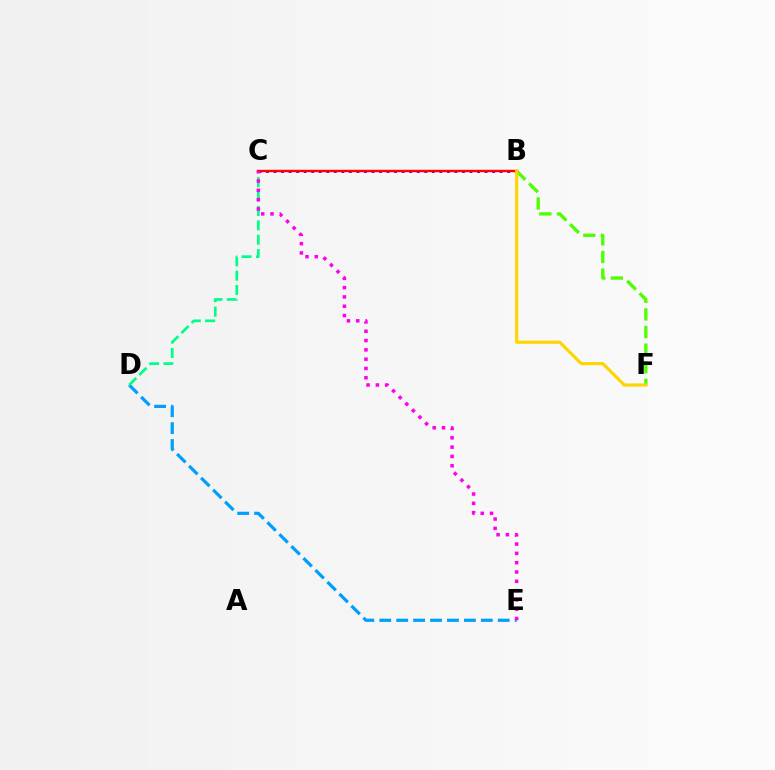{('D', 'E'): [{'color': '#009eff', 'line_style': 'dashed', 'thickness': 2.3}], ('B', 'F'): [{'color': '#4fff00', 'line_style': 'dashed', 'thickness': 2.39}, {'color': '#ffd500', 'line_style': 'solid', 'thickness': 2.27}], ('B', 'C'): [{'color': '#3700ff', 'line_style': 'dotted', 'thickness': 2.05}, {'color': '#ff0000', 'line_style': 'solid', 'thickness': 1.73}], ('C', 'D'): [{'color': '#00ff86', 'line_style': 'dashed', 'thickness': 1.95}], ('C', 'E'): [{'color': '#ff00ed', 'line_style': 'dotted', 'thickness': 2.53}]}